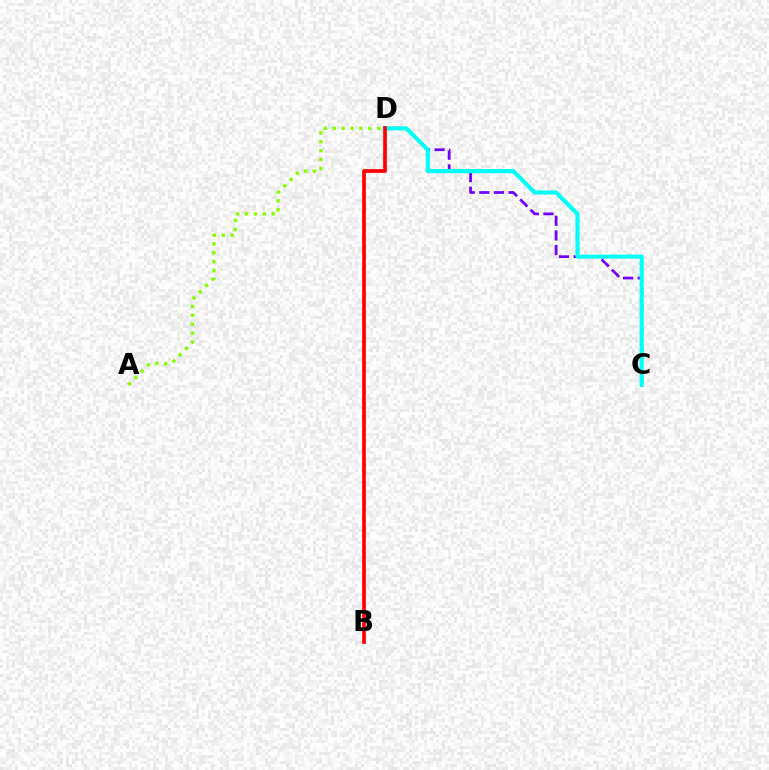{('A', 'D'): [{'color': '#84ff00', 'line_style': 'dotted', 'thickness': 2.43}], ('C', 'D'): [{'color': '#7200ff', 'line_style': 'dashed', 'thickness': 1.98}, {'color': '#00fff6', 'line_style': 'solid', 'thickness': 2.95}], ('B', 'D'): [{'color': '#ff0000', 'line_style': 'solid', 'thickness': 2.66}]}